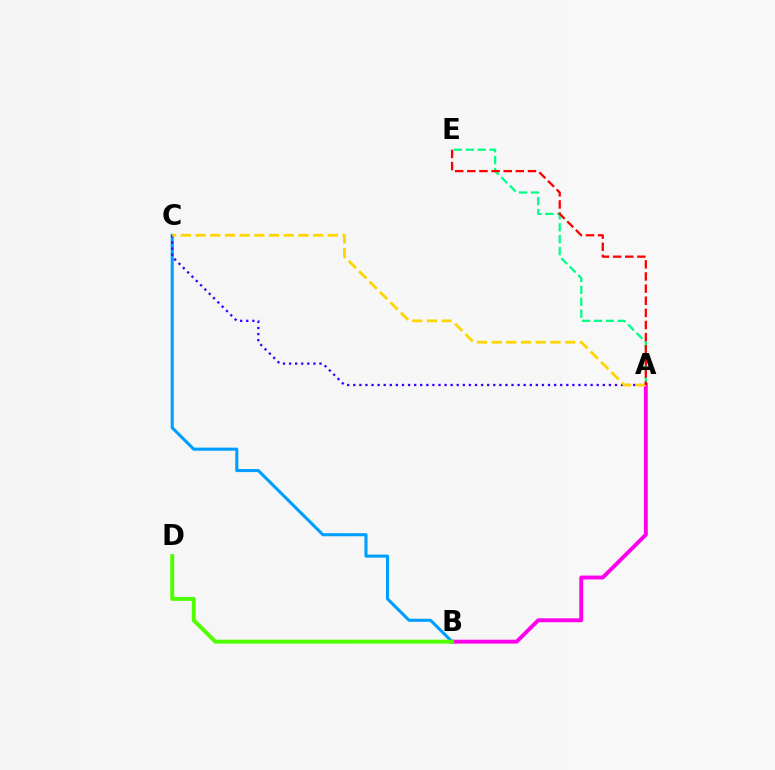{('A', 'B'): [{'color': '#ff00ed', 'line_style': 'solid', 'thickness': 2.8}], ('B', 'C'): [{'color': '#009eff', 'line_style': 'solid', 'thickness': 2.21}], ('A', 'E'): [{'color': '#00ff86', 'line_style': 'dashed', 'thickness': 1.62}, {'color': '#ff0000', 'line_style': 'dashed', 'thickness': 1.65}], ('A', 'C'): [{'color': '#3700ff', 'line_style': 'dotted', 'thickness': 1.65}, {'color': '#ffd500', 'line_style': 'dashed', 'thickness': 2.0}], ('B', 'D'): [{'color': '#4fff00', 'line_style': 'solid', 'thickness': 2.84}]}